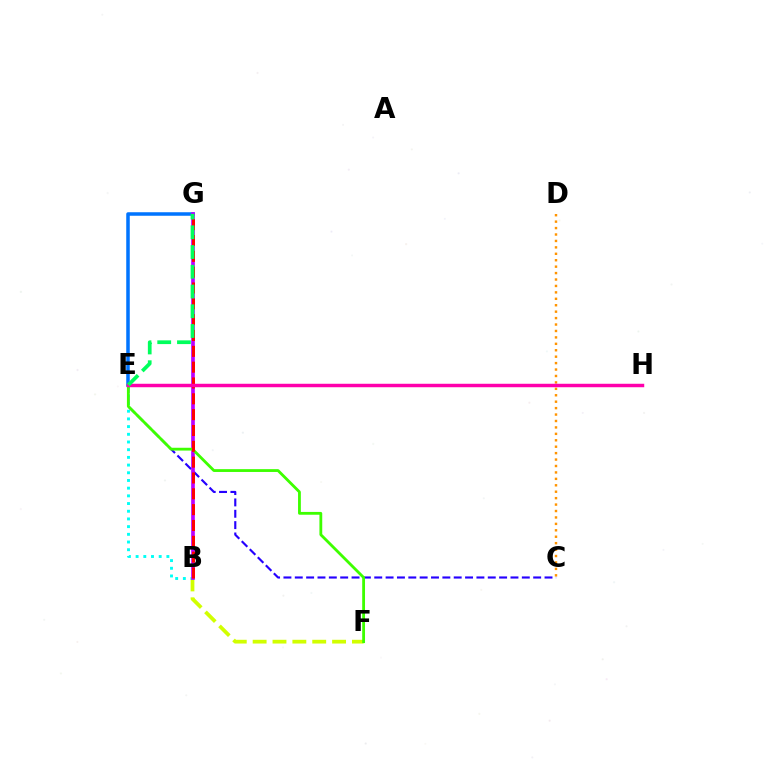{('E', 'G'): [{'color': '#0074ff', 'line_style': 'solid', 'thickness': 2.54}, {'color': '#00ff5c', 'line_style': 'dashed', 'thickness': 2.68}], ('B', 'F'): [{'color': '#d1ff00', 'line_style': 'dashed', 'thickness': 2.7}], ('C', 'E'): [{'color': '#2500ff', 'line_style': 'dashed', 'thickness': 1.54}], ('C', 'D'): [{'color': '#ff9400', 'line_style': 'dotted', 'thickness': 1.75}], ('B', 'E'): [{'color': '#00fff6', 'line_style': 'dotted', 'thickness': 2.09}], ('B', 'G'): [{'color': '#b900ff', 'line_style': 'solid', 'thickness': 2.64}, {'color': '#ff0000', 'line_style': 'dashed', 'thickness': 2.15}], ('E', 'F'): [{'color': '#3dff00', 'line_style': 'solid', 'thickness': 2.03}], ('E', 'H'): [{'color': '#ff00ac', 'line_style': 'solid', 'thickness': 2.49}]}